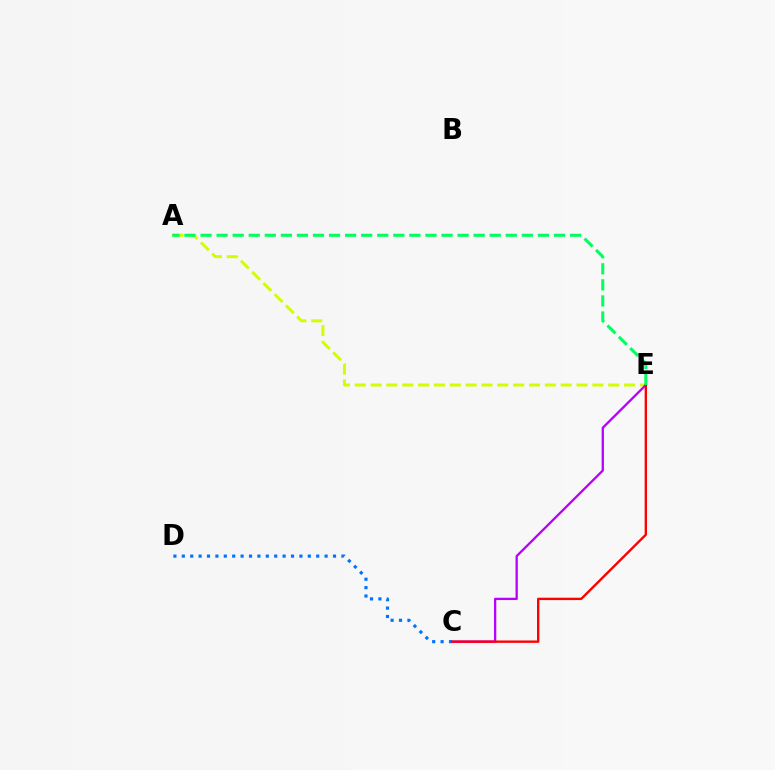{('A', 'E'): [{'color': '#d1ff00', 'line_style': 'dashed', 'thickness': 2.15}, {'color': '#00ff5c', 'line_style': 'dashed', 'thickness': 2.18}], ('C', 'E'): [{'color': '#b900ff', 'line_style': 'solid', 'thickness': 1.66}, {'color': '#ff0000', 'line_style': 'solid', 'thickness': 1.7}], ('C', 'D'): [{'color': '#0074ff', 'line_style': 'dotted', 'thickness': 2.28}]}